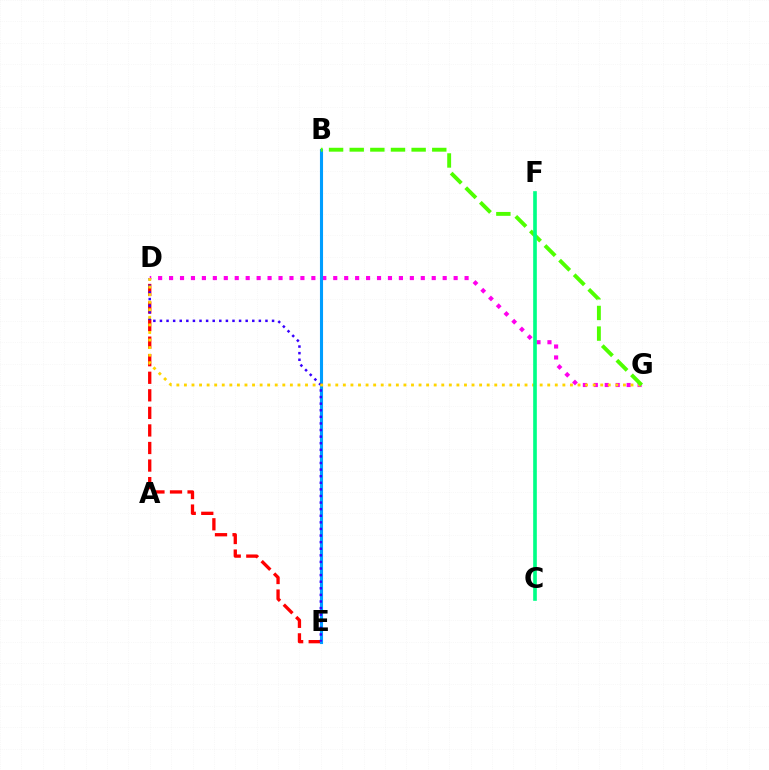{('D', 'G'): [{'color': '#ff00ed', 'line_style': 'dotted', 'thickness': 2.97}, {'color': '#ffd500', 'line_style': 'dotted', 'thickness': 2.06}], ('D', 'E'): [{'color': '#ff0000', 'line_style': 'dashed', 'thickness': 2.39}, {'color': '#3700ff', 'line_style': 'dotted', 'thickness': 1.79}], ('B', 'E'): [{'color': '#009eff', 'line_style': 'solid', 'thickness': 2.23}], ('B', 'G'): [{'color': '#4fff00', 'line_style': 'dashed', 'thickness': 2.8}], ('C', 'F'): [{'color': '#00ff86', 'line_style': 'solid', 'thickness': 2.63}]}